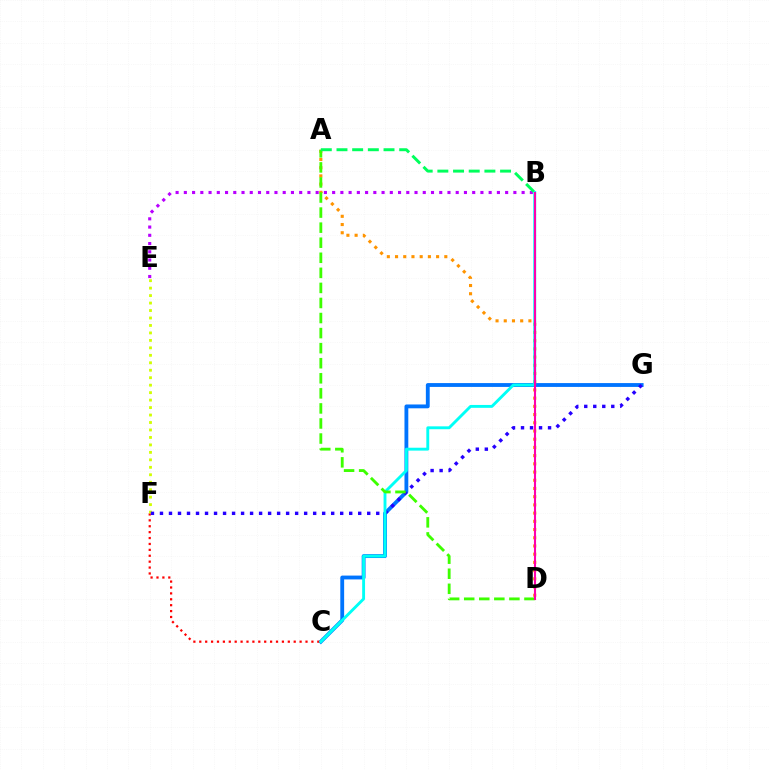{('C', 'G'): [{'color': '#0074ff', 'line_style': 'solid', 'thickness': 2.76}], ('C', 'F'): [{'color': '#ff0000', 'line_style': 'dotted', 'thickness': 1.6}], ('A', 'D'): [{'color': '#ff9400', 'line_style': 'dotted', 'thickness': 2.23}, {'color': '#3dff00', 'line_style': 'dashed', 'thickness': 2.05}], ('E', 'F'): [{'color': '#d1ff00', 'line_style': 'dotted', 'thickness': 2.03}], ('F', 'G'): [{'color': '#2500ff', 'line_style': 'dotted', 'thickness': 2.45}], ('B', 'C'): [{'color': '#00fff6', 'line_style': 'solid', 'thickness': 2.07}], ('B', 'E'): [{'color': '#b900ff', 'line_style': 'dotted', 'thickness': 2.24}], ('B', 'D'): [{'color': '#ff00ac', 'line_style': 'solid', 'thickness': 1.51}], ('A', 'B'): [{'color': '#00ff5c', 'line_style': 'dashed', 'thickness': 2.13}]}